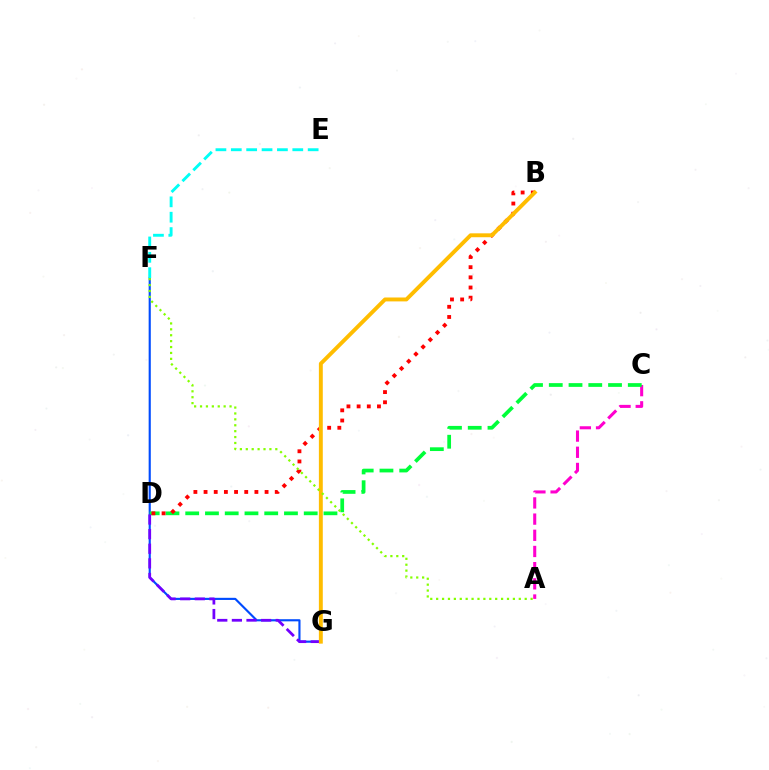{('F', 'G'): [{'color': '#004bff', 'line_style': 'solid', 'thickness': 1.54}], ('A', 'C'): [{'color': '#ff00cf', 'line_style': 'dashed', 'thickness': 2.2}], ('C', 'D'): [{'color': '#00ff39', 'line_style': 'dashed', 'thickness': 2.68}], ('E', 'F'): [{'color': '#00fff6', 'line_style': 'dashed', 'thickness': 2.09}], ('D', 'G'): [{'color': '#7200ff', 'line_style': 'dashed', 'thickness': 1.99}], ('B', 'D'): [{'color': '#ff0000', 'line_style': 'dotted', 'thickness': 2.76}], ('B', 'G'): [{'color': '#ffbd00', 'line_style': 'solid', 'thickness': 2.81}], ('A', 'F'): [{'color': '#84ff00', 'line_style': 'dotted', 'thickness': 1.6}]}